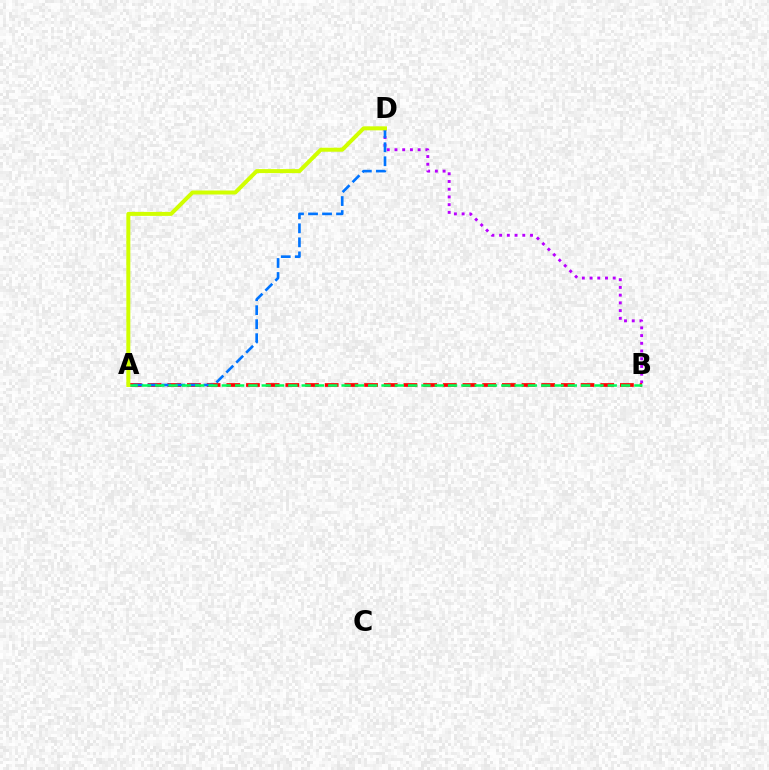{('B', 'D'): [{'color': '#b900ff', 'line_style': 'dotted', 'thickness': 2.1}], ('A', 'B'): [{'color': '#ff0000', 'line_style': 'dashed', 'thickness': 2.67}, {'color': '#00ff5c', 'line_style': 'dashed', 'thickness': 1.81}], ('A', 'D'): [{'color': '#0074ff', 'line_style': 'dashed', 'thickness': 1.9}, {'color': '#d1ff00', 'line_style': 'solid', 'thickness': 2.88}]}